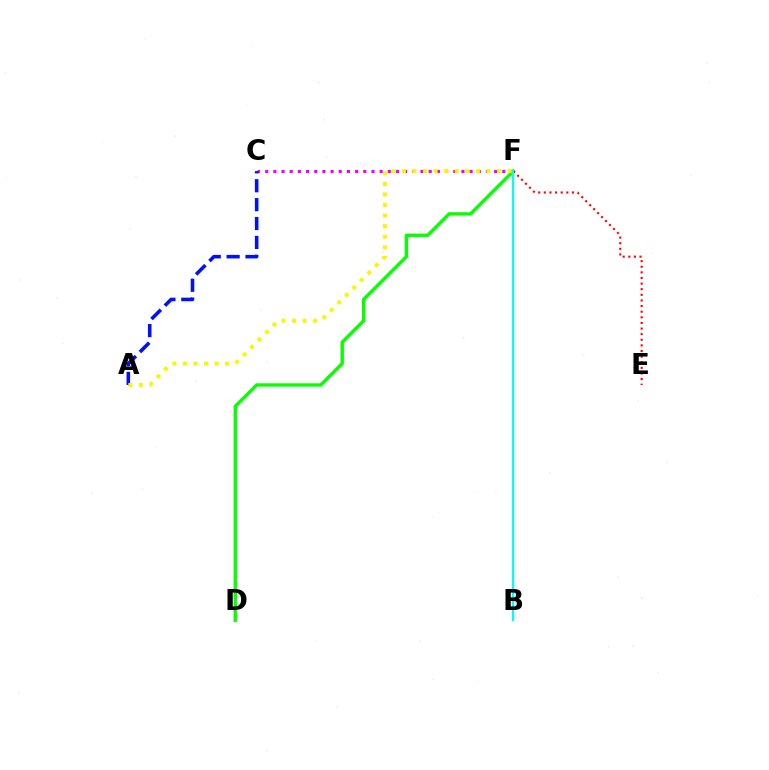{('C', 'F'): [{'color': '#ee00ff', 'line_style': 'dotted', 'thickness': 2.22}], ('D', 'F'): [{'color': '#08ff00', 'line_style': 'solid', 'thickness': 2.42}], ('A', 'C'): [{'color': '#0010ff', 'line_style': 'dashed', 'thickness': 2.57}], ('E', 'F'): [{'color': '#ff0000', 'line_style': 'dotted', 'thickness': 1.53}], ('B', 'F'): [{'color': '#00fff6', 'line_style': 'solid', 'thickness': 1.61}], ('A', 'F'): [{'color': '#fcf500', 'line_style': 'dotted', 'thickness': 2.87}]}